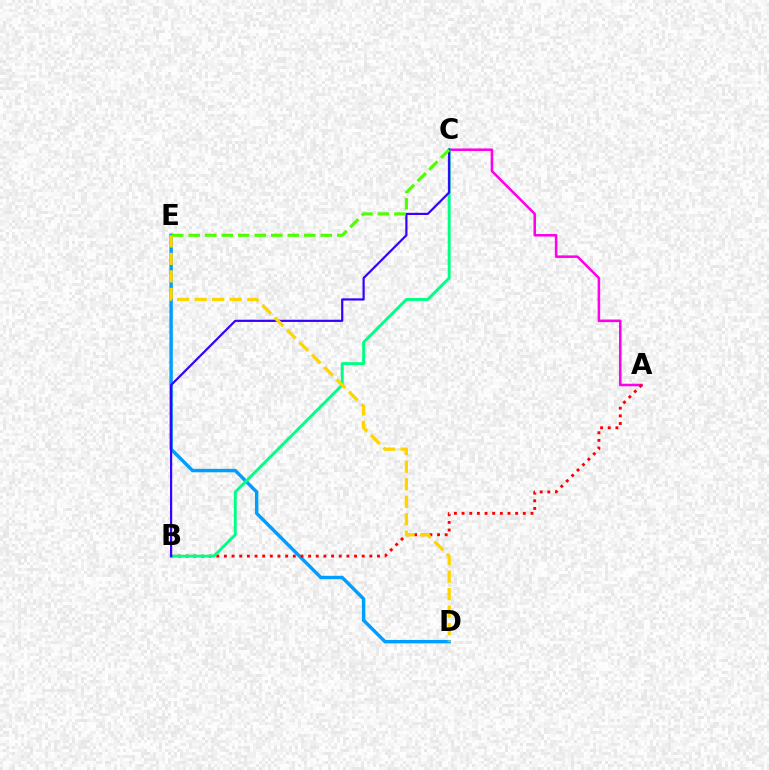{('D', 'E'): [{'color': '#009eff', 'line_style': 'solid', 'thickness': 2.47}, {'color': '#ffd500', 'line_style': 'dashed', 'thickness': 2.38}], ('A', 'C'): [{'color': '#ff00ed', 'line_style': 'solid', 'thickness': 1.83}], ('A', 'B'): [{'color': '#ff0000', 'line_style': 'dotted', 'thickness': 2.08}], ('B', 'C'): [{'color': '#00ff86', 'line_style': 'solid', 'thickness': 2.1}, {'color': '#3700ff', 'line_style': 'solid', 'thickness': 1.58}], ('C', 'E'): [{'color': '#4fff00', 'line_style': 'dashed', 'thickness': 2.24}]}